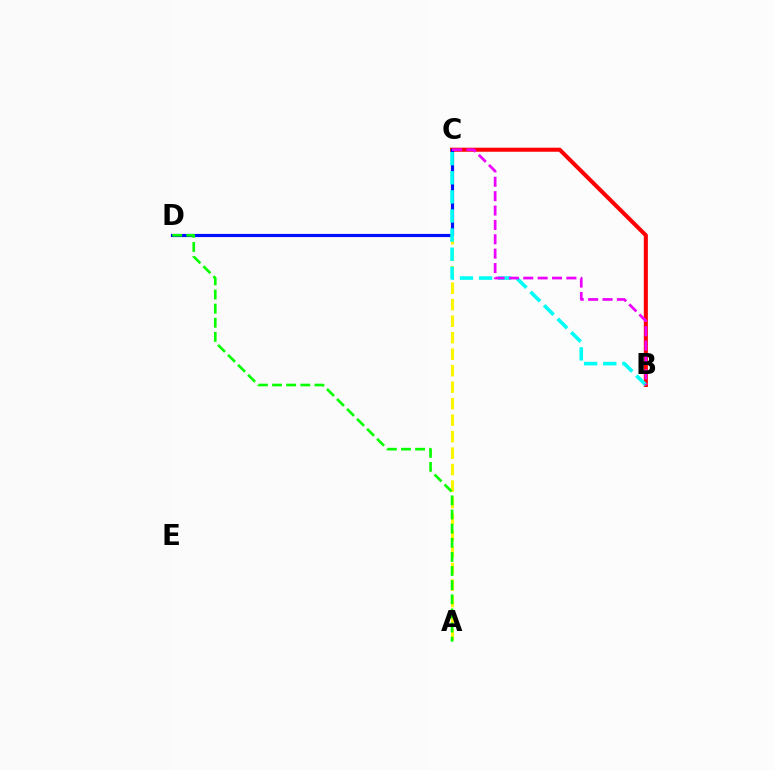{('A', 'C'): [{'color': '#fcf500', 'line_style': 'dashed', 'thickness': 2.24}], ('B', 'C'): [{'color': '#ff0000', 'line_style': 'solid', 'thickness': 2.91}, {'color': '#00fff6', 'line_style': 'dashed', 'thickness': 2.6}, {'color': '#ee00ff', 'line_style': 'dashed', 'thickness': 1.95}], ('C', 'D'): [{'color': '#0010ff', 'line_style': 'solid', 'thickness': 2.28}], ('A', 'D'): [{'color': '#08ff00', 'line_style': 'dashed', 'thickness': 1.92}]}